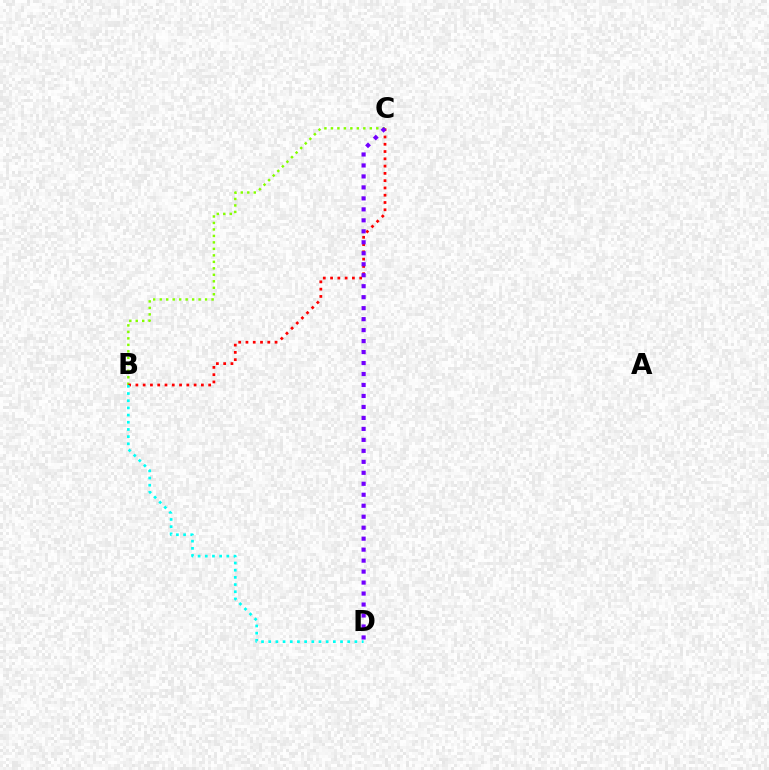{('B', 'C'): [{'color': '#84ff00', 'line_style': 'dotted', 'thickness': 1.76}, {'color': '#ff0000', 'line_style': 'dotted', 'thickness': 1.98}], ('B', 'D'): [{'color': '#00fff6', 'line_style': 'dotted', 'thickness': 1.95}], ('C', 'D'): [{'color': '#7200ff', 'line_style': 'dotted', 'thickness': 2.98}]}